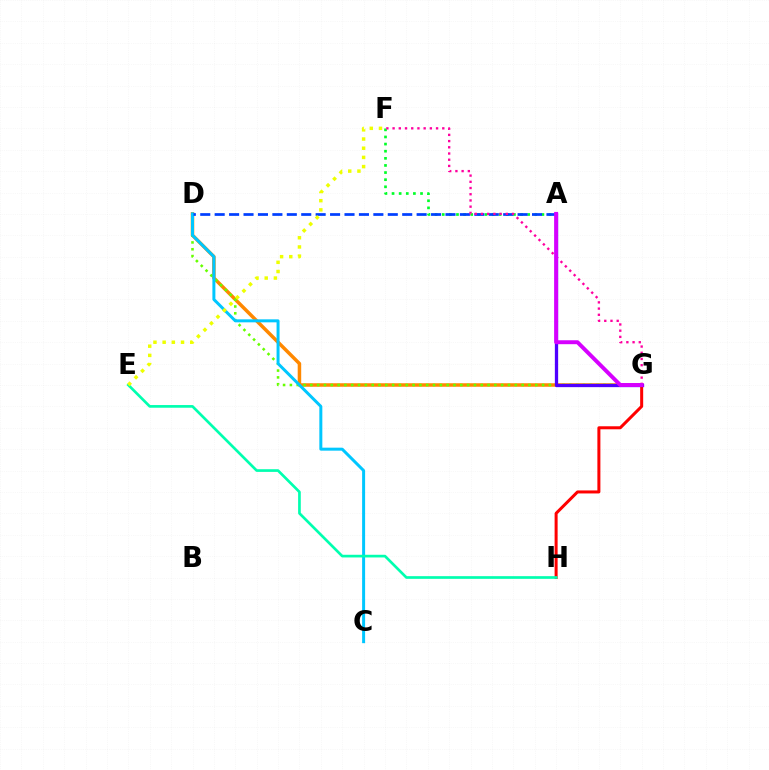{('D', 'G'): [{'color': '#ff8800', 'line_style': 'solid', 'thickness': 2.53}, {'color': '#66ff00', 'line_style': 'dotted', 'thickness': 1.85}], ('A', 'F'): [{'color': '#00ff27', 'line_style': 'dotted', 'thickness': 1.93}], ('G', 'H'): [{'color': '#ff0000', 'line_style': 'solid', 'thickness': 2.17}], ('A', 'G'): [{'color': '#4f00ff', 'line_style': 'solid', 'thickness': 2.37}, {'color': '#d600ff', 'line_style': 'solid', 'thickness': 2.84}], ('C', 'D'): [{'color': '#00c7ff', 'line_style': 'solid', 'thickness': 2.15}], ('E', 'H'): [{'color': '#00ffaf', 'line_style': 'solid', 'thickness': 1.93}], ('A', 'D'): [{'color': '#003fff', 'line_style': 'dashed', 'thickness': 1.96}], ('E', 'F'): [{'color': '#eeff00', 'line_style': 'dotted', 'thickness': 2.5}], ('F', 'G'): [{'color': '#ff00a0', 'line_style': 'dotted', 'thickness': 1.69}]}